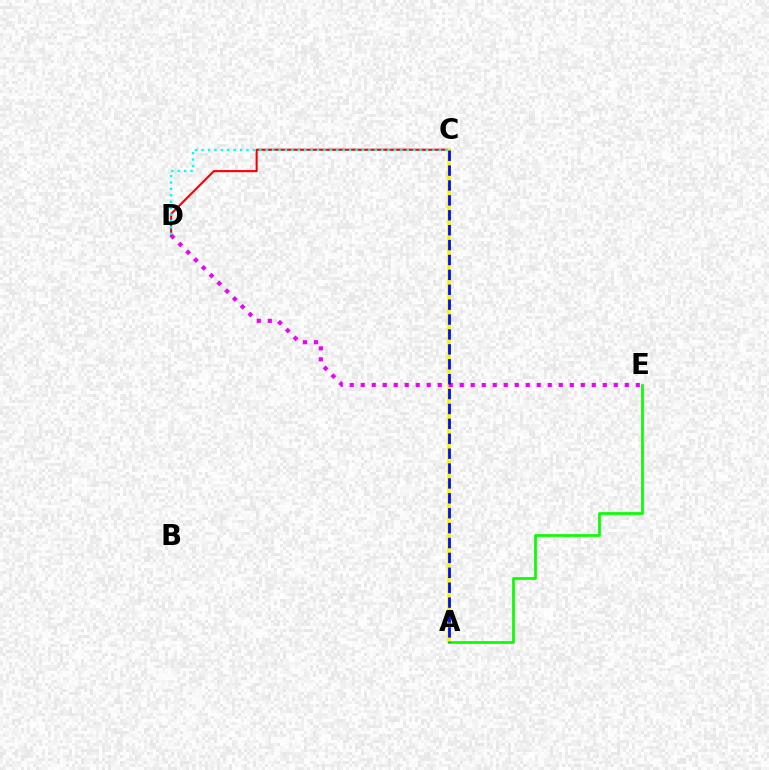{('C', 'D'): [{'color': '#ff0000', 'line_style': 'solid', 'thickness': 1.52}, {'color': '#00fff6', 'line_style': 'dotted', 'thickness': 1.74}], ('A', 'C'): [{'color': '#fcf500', 'line_style': 'solid', 'thickness': 2.54}, {'color': '#0010ff', 'line_style': 'dashed', 'thickness': 2.02}], ('D', 'E'): [{'color': '#ee00ff', 'line_style': 'dotted', 'thickness': 2.99}], ('A', 'E'): [{'color': '#08ff00', 'line_style': 'solid', 'thickness': 1.96}]}